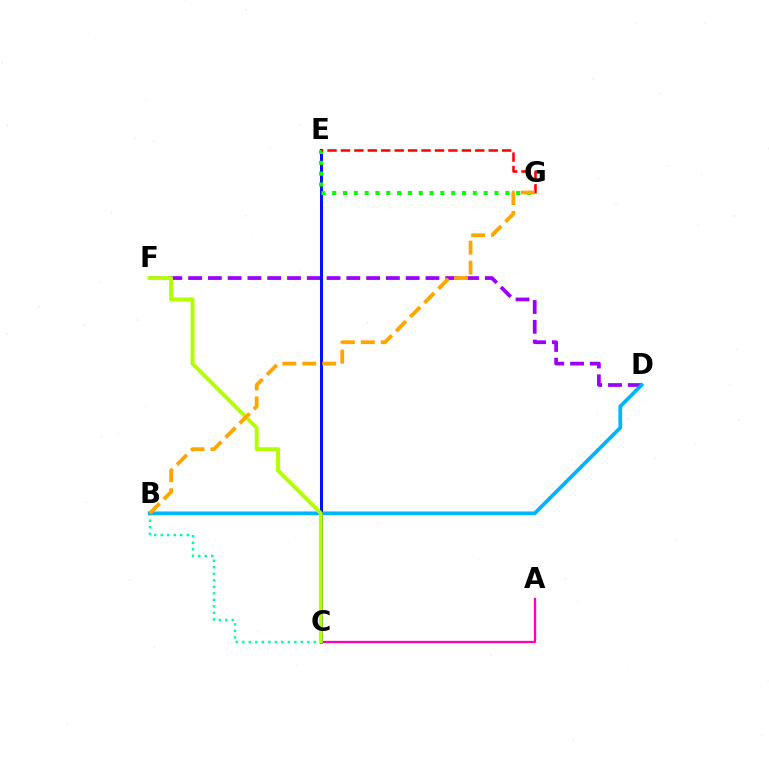{('A', 'C'): [{'color': '#ff00bd', 'line_style': 'solid', 'thickness': 1.65}], ('B', 'C'): [{'color': '#00ff9d', 'line_style': 'dotted', 'thickness': 1.77}], ('D', 'F'): [{'color': '#9b00ff', 'line_style': 'dashed', 'thickness': 2.69}], ('B', 'D'): [{'color': '#00b5ff', 'line_style': 'solid', 'thickness': 2.7}], ('C', 'E'): [{'color': '#0010ff', 'line_style': 'solid', 'thickness': 2.16}], ('E', 'G'): [{'color': '#08ff00', 'line_style': 'dotted', 'thickness': 2.94}, {'color': '#ff0000', 'line_style': 'dashed', 'thickness': 1.82}], ('C', 'F'): [{'color': '#b3ff00', 'line_style': 'solid', 'thickness': 2.82}], ('B', 'G'): [{'color': '#ffa500', 'line_style': 'dashed', 'thickness': 2.71}]}